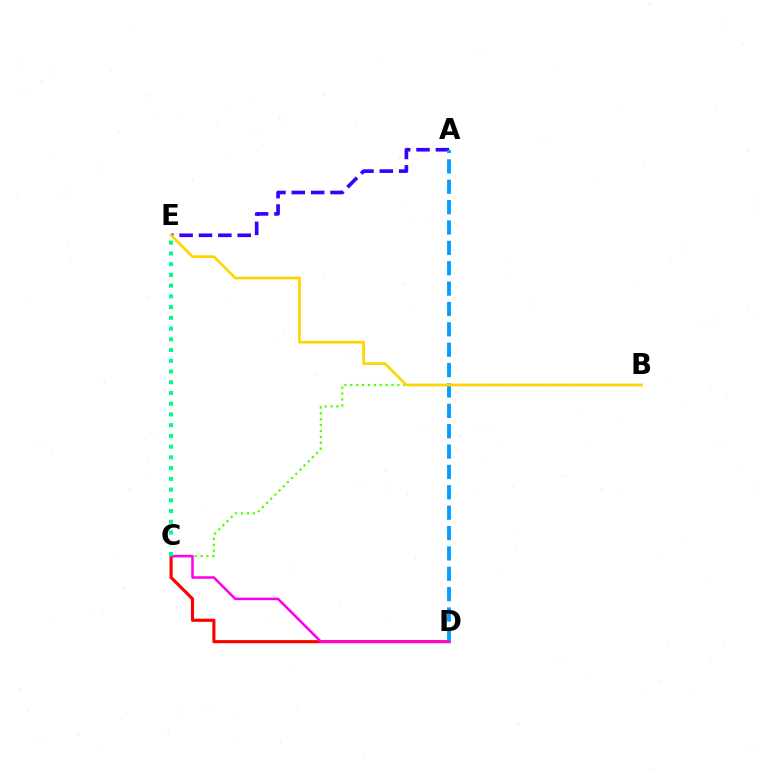{('A', 'E'): [{'color': '#3700ff', 'line_style': 'dashed', 'thickness': 2.63}], ('C', 'D'): [{'color': '#ff0000', 'line_style': 'solid', 'thickness': 2.25}, {'color': '#ff00ed', 'line_style': 'solid', 'thickness': 1.83}], ('B', 'C'): [{'color': '#4fff00', 'line_style': 'dotted', 'thickness': 1.6}], ('A', 'D'): [{'color': '#009eff', 'line_style': 'dashed', 'thickness': 2.77}], ('B', 'E'): [{'color': '#ffd500', 'line_style': 'solid', 'thickness': 1.94}], ('C', 'E'): [{'color': '#00ff86', 'line_style': 'dotted', 'thickness': 2.92}]}